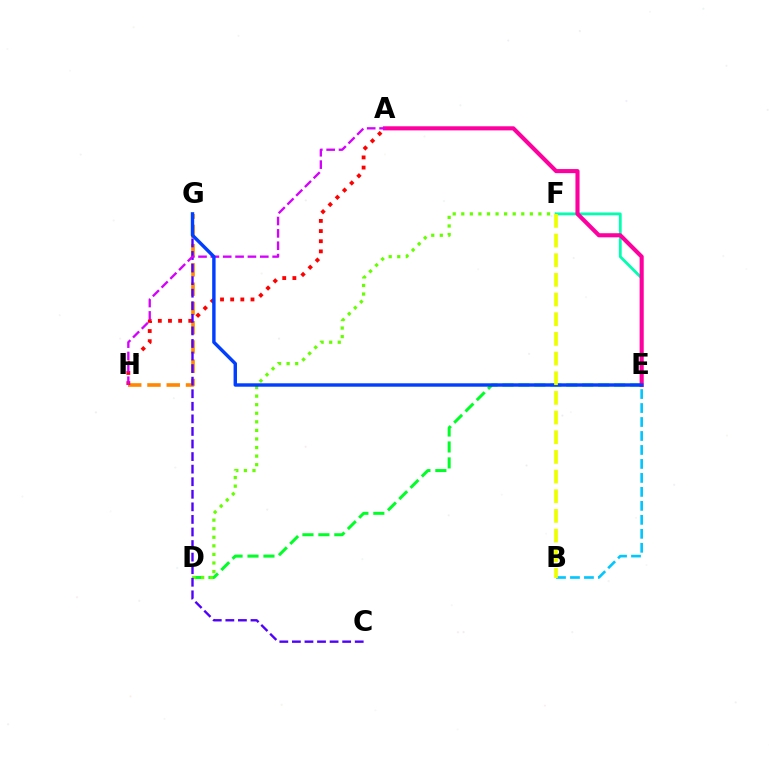{('G', 'H'): [{'color': '#ff8800', 'line_style': 'dashed', 'thickness': 2.62}], ('D', 'E'): [{'color': '#00ff27', 'line_style': 'dashed', 'thickness': 2.17}], ('A', 'H'): [{'color': '#ff0000', 'line_style': 'dotted', 'thickness': 2.76}, {'color': '#d600ff', 'line_style': 'dashed', 'thickness': 1.68}], ('D', 'F'): [{'color': '#66ff00', 'line_style': 'dotted', 'thickness': 2.33}], ('C', 'G'): [{'color': '#4f00ff', 'line_style': 'dashed', 'thickness': 1.71}], ('E', 'F'): [{'color': '#00ffaf', 'line_style': 'solid', 'thickness': 2.02}], ('A', 'E'): [{'color': '#ff00a0', 'line_style': 'solid', 'thickness': 2.96}], ('B', 'E'): [{'color': '#00c7ff', 'line_style': 'dashed', 'thickness': 1.9}], ('E', 'G'): [{'color': '#003fff', 'line_style': 'solid', 'thickness': 2.46}], ('B', 'F'): [{'color': '#eeff00', 'line_style': 'dashed', 'thickness': 2.67}]}